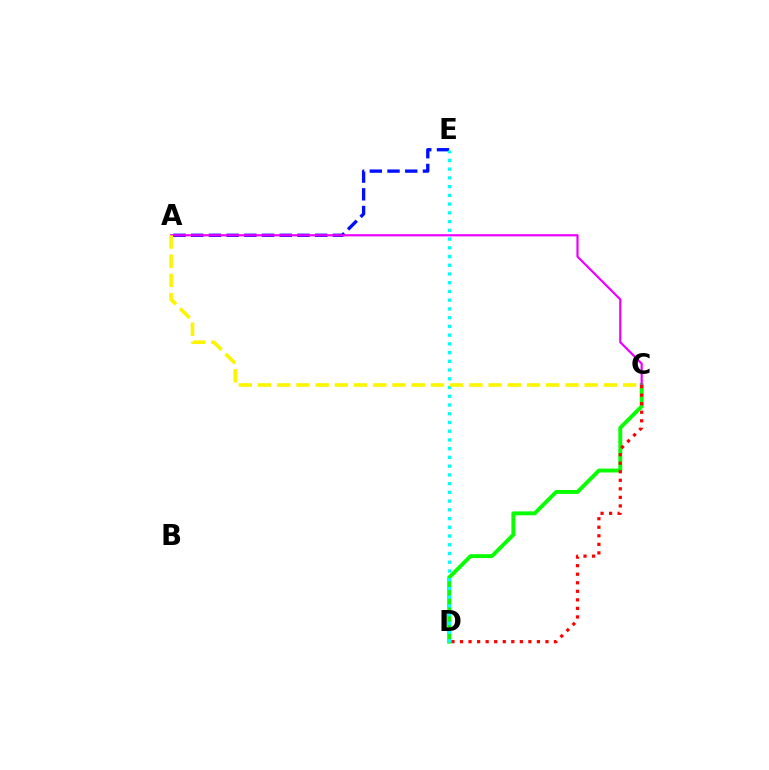{('C', 'D'): [{'color': '#08ff00', 'line_style': 'solid', 'thickness': 2.8}, {'color': '#ff0000', 'line_style': 'dotted', 'thickness': 2.32}], ('A', 'E'): [{'color': '#0010ff', 'line_style': 'dashed', 'thickness': 2.41}], ('A', 'C'): [{'color': '#ee00ff', 'line_style': 'solid', 'thickness': 1.59}, {'color': '#fcf500', 'line_style': 'dashed', 'thickness': 2.61}], ('D', 'E'): [{'color': '#00fff6', 'line_style': 'dotted', 'thickness': 2.37}]}